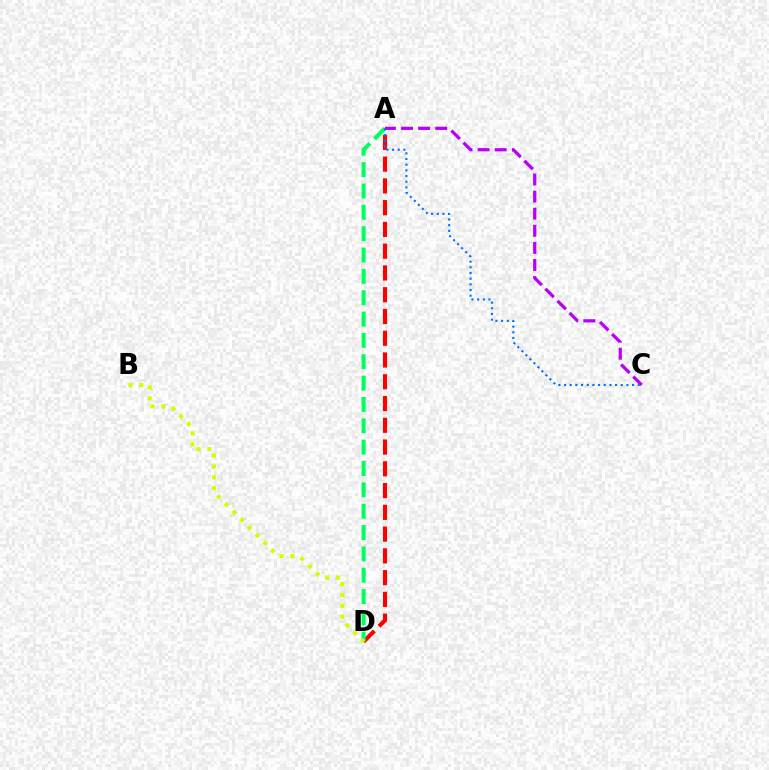{('A', 'D'): [{'color': '#ff0000', 'line_style': 'dashed', 'thickness': 2.96}, {'color': '#00ff5c', 'line_style': 'dashed', 'thickness': 2.9}], ('A', 'C'): [{'color': '#b900ff', 'line_style': 'dashed', 'thickness': 2.32}, {'color': '#0074ff', 'line_style': 'dotted', 'thickness': 1.54}], ('B', 'D'): [{'color': '#d1ff00', 'line_style': 'dotted', 'thickness': 2.96}]}